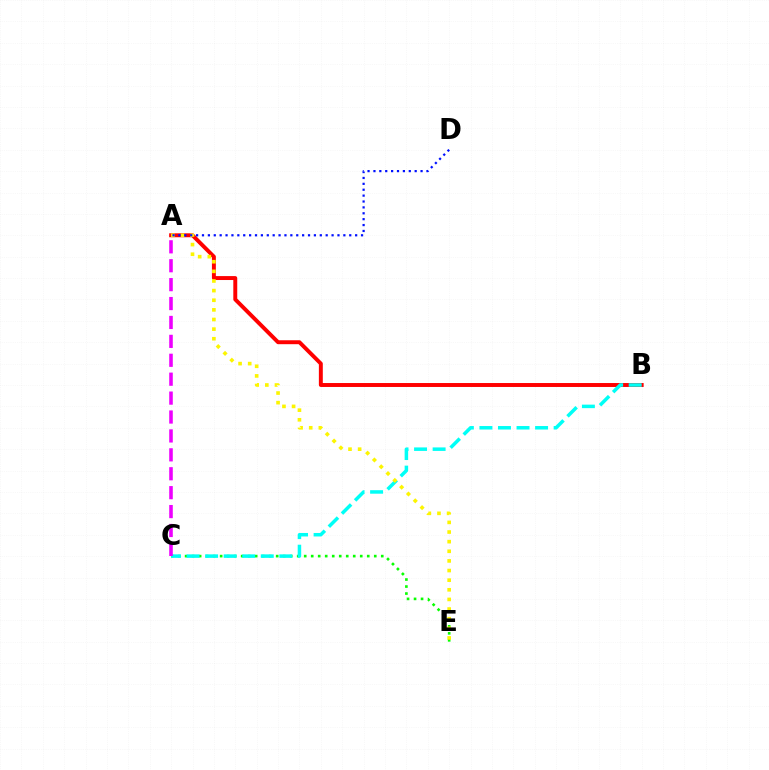{('A', 'B'): [{'color': '#ff0000', 'line_style': 'solid', 'thickness': 2.84}], ('C', 'E'): [{'color': '#08ff00', 'line_style': 'dotted', 'thickness': 1.9}], ('B', 'C'): [{'color': '#00fff6', 'line_style': 'dashed', 'thickness': 2.52}], ('A', 'E'): [{'color': '#fcf500', 'line_style': 'dotted', 'thickness': 2.62}], ('A', 'C'): [{'color': '#ee00ff', 'line_style': 'dashed', 'thickness': 2.57}], ('A', 'D'): [{'color': '#0010ff', 'line_style': 'dotted', 'thickness': 1.6}]}